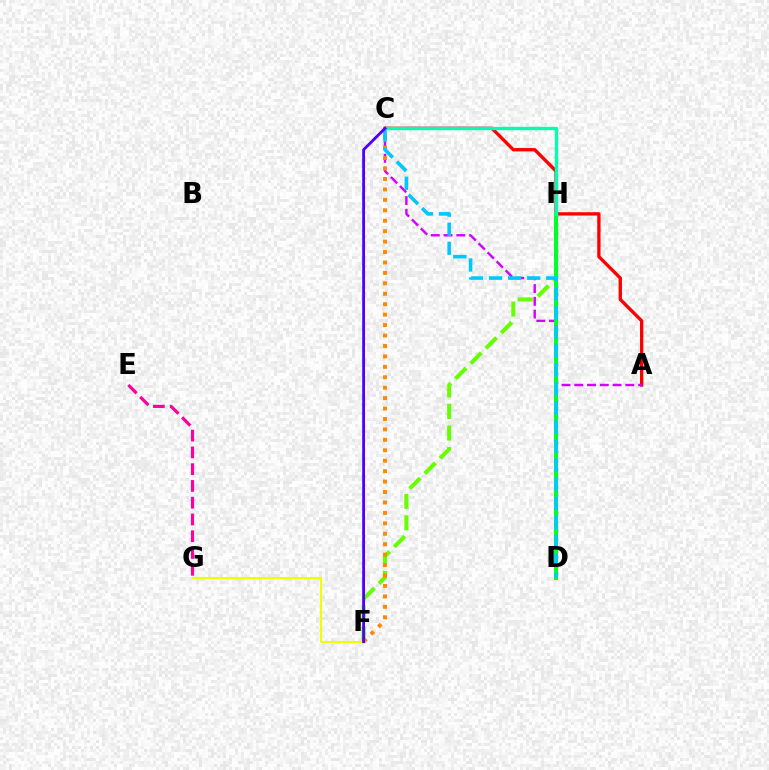{('A', 'C'): [{'color': '#ff0000', 'line_style': 'solid', 'thickness': 2.4}, {'color': '#d600ff', 'line_style': 'dashed', 'thickness': 1.73}], ('E', 'G'): [{'color': '#ff00a0', 'line_style': 'dashed', 'thickness': 2.28}], ('D', 'H'): [{'color': '#003fff', 'line_style': 'dotted', 'thickness': 2.38}, {'color': '#00ff27', 'line_style': 'solid', 'thickness': 2.88}], ('F', 'H'): [{'color': '#66ff00', 'line_style': 'dashed', 'thickness': 2.92}], ('F', 'G'): [{'color': '#eeff00', 'line_style': 'solid', 'thickness': 1.51}], ('C', 'F'): [{'color': '#ff8800', 'line_style': 'dotted', 'thickness': 2.84}, {'color': '#4f00ff', 'line_style': 'solid', 'thickness': 2.05}], ('C', 'D'): [{'color': '#00c7ff', 'line_style': 'dashed', 'thickness': 2.59}], ('C', 'H'): [{'color': '#00ffaf', 'line_style': 'solid', 'thickness': 2.42}]}